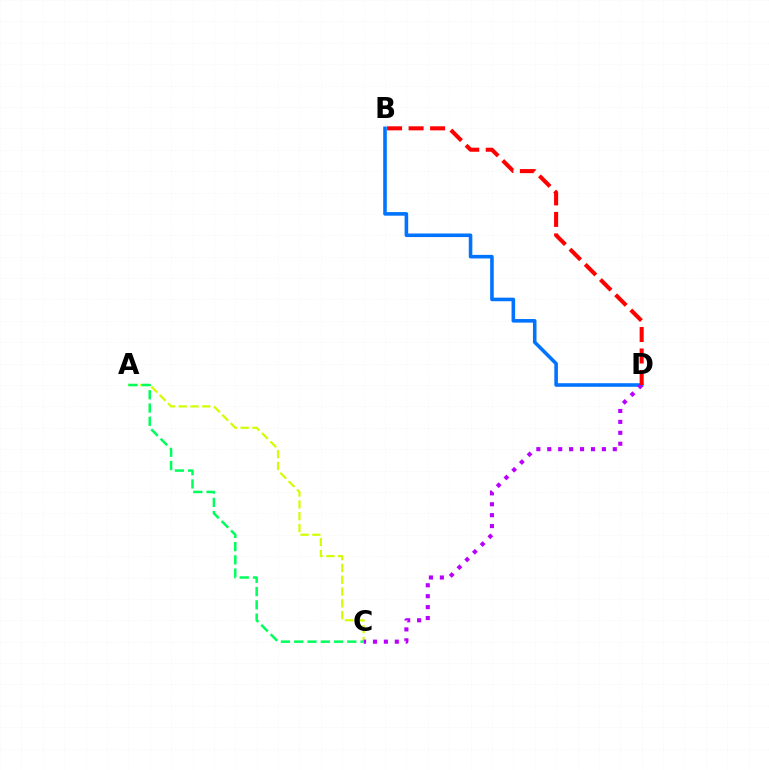{('B', 'D'): [{'color': '#0074ff', 'line_style': 'solid', 'thickness': 2.58}, {'color': '#ff0000', 'line_style': 'dashed', 'thickness': 2.92}], ('A', 'C'): [{'color': '#d1ff00', 'line_style': 'dashed', 'thickness': 1.6}, {'color': '#00ff5c', 'line_style': 'dashed', 'thickness': 1.8}], ('C', 'D'): [{'color': '#b900ff', 'line_style': 'dotted', 'thickness': 2.97}]}